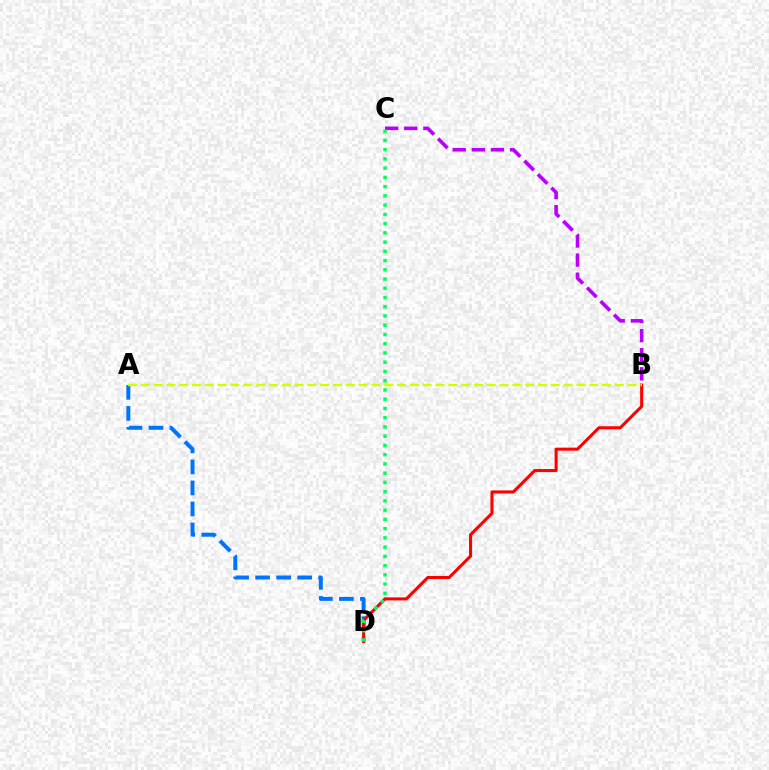{('A', 'D'): [{'color': '#0074ff', 'line_style': 'dashed', 'thickness': 2.86}], ('B', 'D'): [{'color': '#ff0000', 'line_style': 'solid', 'thickness': 2.2}], ('B', 'C'): [{'color': '#b900ff', 'line_style': 'dashed', 'thickness': 2.6}], ('C', 'D'): [{'color': '#00ff5c', 'line_style': 'dotted', 'thickness': 2.51}], ('A', 'B'): [{'color': '#d1ff00', 'line_style': 'dashed', 'thickness': 1.74}]}